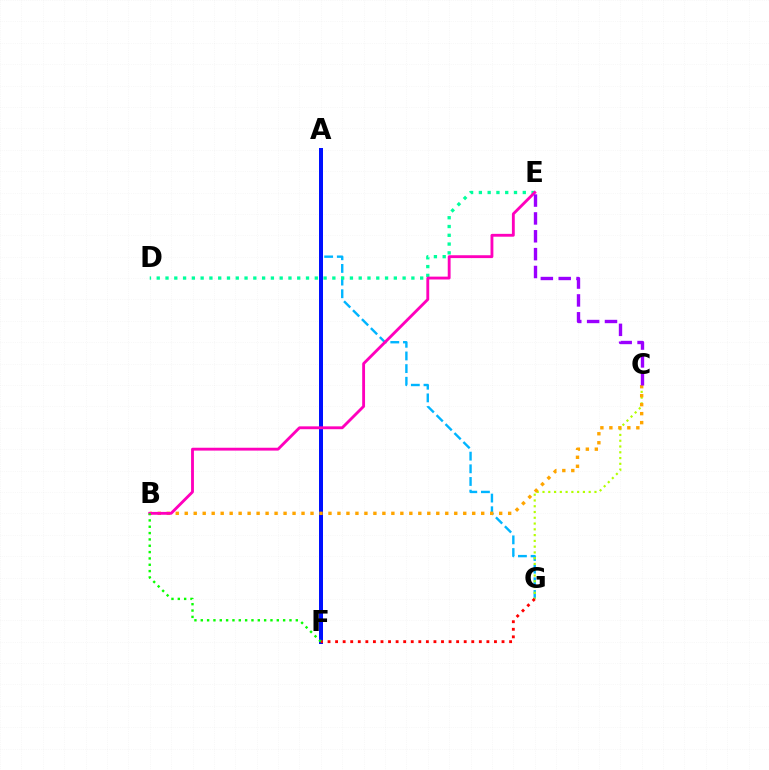{('A', 'G'): [{'color': '#00b5ff', 'line_style': 'dashed', 'thickness': 1.72}], ('D', 'E'): [{'color': '#00ff9d', 'line_style': 'dotted', 'thickness': 2.39}], ('A', 'F'): [{'color': '#0010ff', 'line_style': 'solid', 'thickness': 2.88}], ('C', 'G'): [{'color': '#b3ff00', 'line_style': 'dotted', 'thickness': 1.57}], ('B', 'C'): [{'color': '#ffa500', 'line_style': 'dotted', 'thickness': 2.44}], ('B', 'E'): [{'color': '#ff00bd', 'line_style': 'solid', 'thickness': 2.05}], ('F', 'G'): [{'color': '#ff0000', 'line_style': 'dotted', 'thickness': 2.06}], ('B', 'F'): [{'color': '#08ff00', 'line_style': 'dotted', 'thickness': 1.72}], ('C', 'E'): [{'color': '#9b00ff', 'line_style': 'dashed', 'thickness': 2.43}]}